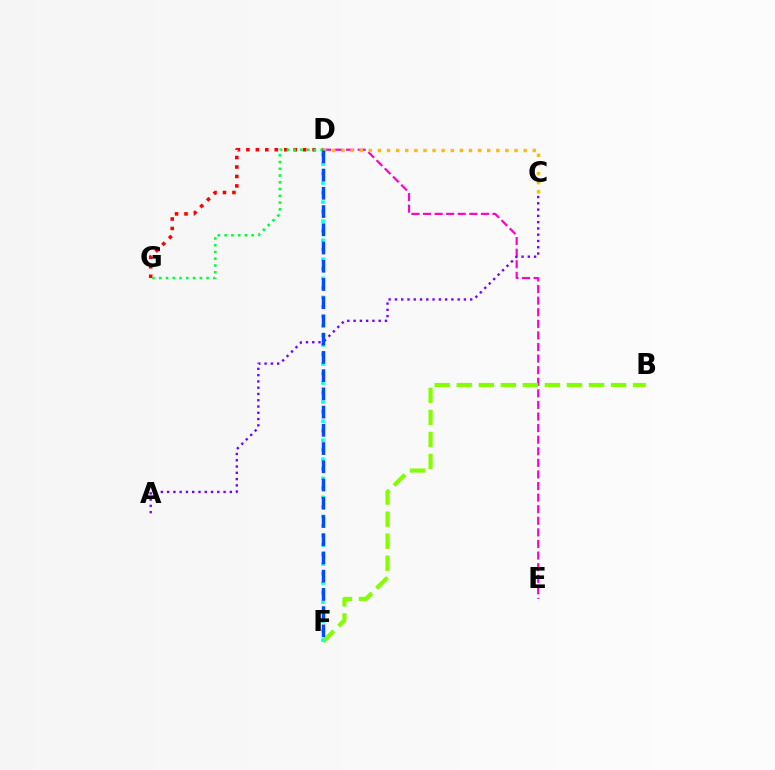{('D', 'E'): [{'color': '#ff00cf', 'line_style': 'dashed', 'thickness': 1.57}], ('C', 'D'): [{'color': '#ffbd00', 'line_style': 'dotted', 'thickness': 2.47}], ('D', 'G'): [{'color': '#ff0000', 'line_style': 'dotted', 'thickness': 2.57}, {'color': '#00ff39', 'line_style': 'dotted', 'thickness': 1.84}], ('B', 'F'): [{'color': '#84ff00', 'line_style': 'dashed', 'thickness': 2.99}], ('A', 'C'): [{'color': '#7200ff', 'line_style': 'dotted', 'thickness': 1.7}], ('D', 'F'): [{'color': '#00fff6', 'line_style': 'dotted', 'thickness': 2.59}, {'color': '#004bff', 'line_style': 'dashed', 'thickness': 2.48}]}